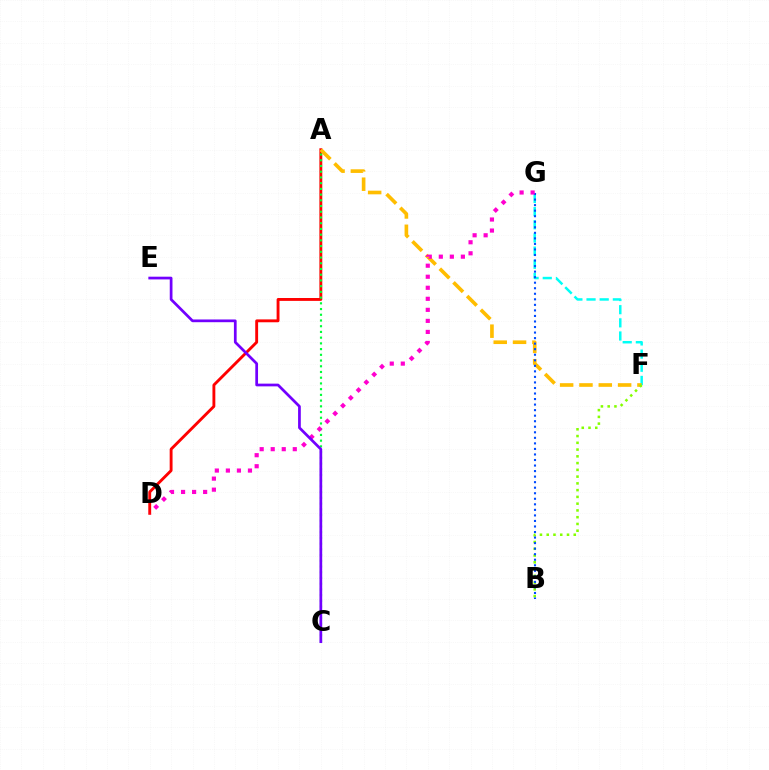{('A', 'D'): [{'color': '#ff0000', 'line_style': 'solid', 'thickness': 2.07}], ('F', 'G'): [{'color': '#00fff6', 'line_style': 'dashed', 'thickness': 1.79}], ('A', 'F'): [{'color': '#ffbd00', 'line_style': 'dashed', 'thickness': 2.63}], ('A', 'C'): [{'color': '#00ff39', 'line_style': 'dotted', 'thickness': 1.55}], ('B', 'F'): [{'color': '#84ff00', 'line_style': 'dotted', 'thickness': 1.84}], ('B', 'G'): [{'color': '#004bff', 'line_style': 'dotted', 'thickness': 1.51}], ('D', 'G'): [{'color': '#ff00cf', 'line_style': 'dotted', 'thickness': 3.0}], ('C', 'E'): [{'color': '#7200ff', 'line_style': 'solid', 'thickness': 1.96}]}